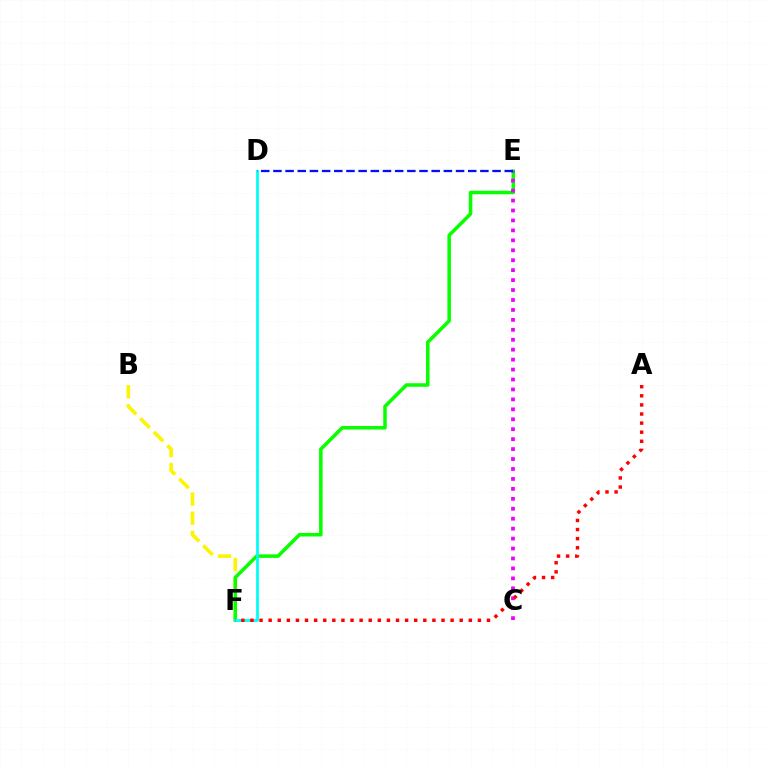{('B', 'F'): [{'color': '#fcf500', 'line_style': 'dashed', 'thickness': 2.6}], ('E', 'F'): [{'color': '#08ff00', 'line_style': 'solid', 'thickness': 2.54}], ('C', 'E'): [{'color': '#ee00ff', 'line_style': 'dotted', 'thickness': 2.7}], ('D', 'F'): [{'color': '#00fff6', 'line_style': 'solid', 'thickness': 2.01}], ('D', 'E'): [{'color': '#0010ff', 'line_style': 'dashed', 'thickness': 1.65}], ('A', 'F'): [{'color': '#ff0000', 'line_style': 'dotted', 'thickness': 2.47}]}